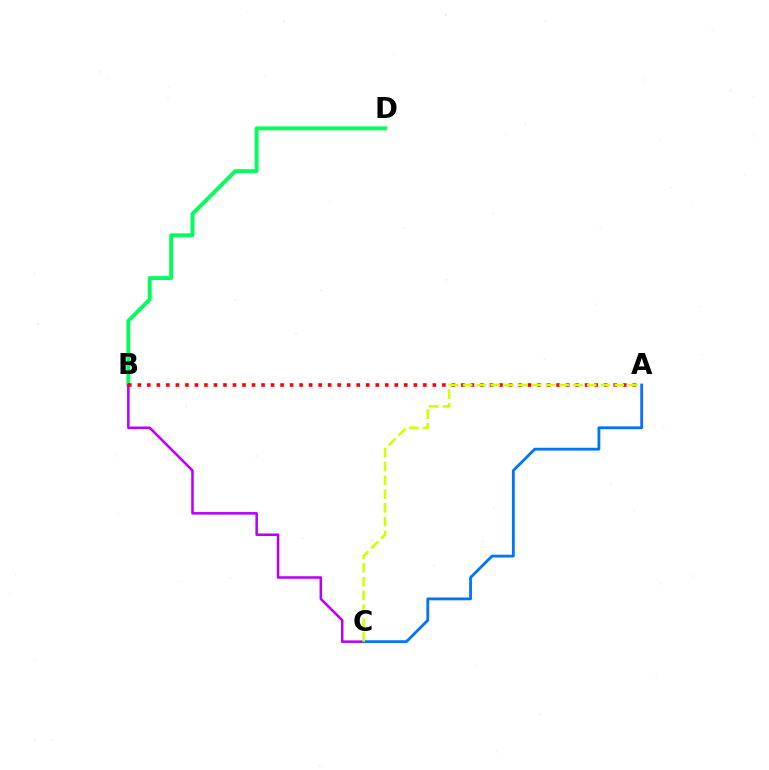{('B', 'D'): [{'color': '#00ff5c', 'line_style': 'solid', 'thickness': 2.79}], ('B', 'C'): [{'color': '#b900ff', 'line_style': 'solid', 'thickness': 1.83}], ('A', 'B'): [{'color': '#ff0000', 'line_style': 'dotted', 'thickness': 2.59}], ('A', 'C'): [{'color': '#0074ff', 'line_style': 'solid', 'thickness': 2.03}, {'color': '#d1ff00', 'line_style': 'dashed', 'thickness': 1.87}]}